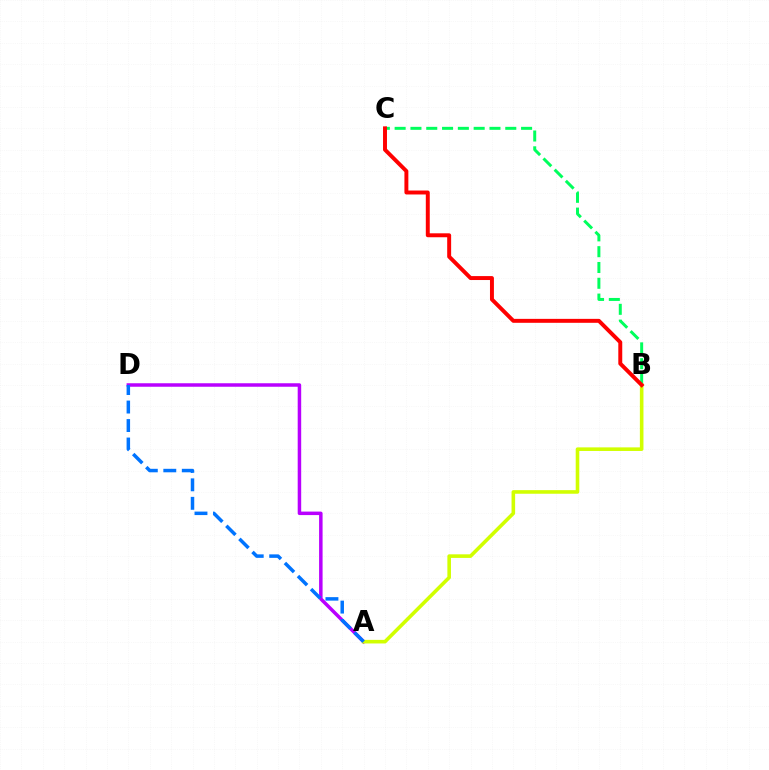{('A', 'D'): [{'color': '#b900ff', 'line_style': 'solid', 'thickness': 2.52}, {'color': '#0074ff', 'line_style': 'dashed', 'thickness': 2.51}], ('B', 'C'): [{'color': '#00ff5c', 'line_style': 'dashed', 'thickness': 2.15}, {'color': '#ff0000', 'line_style': 'solid', 'thickness': 2.84}], ('A', 'B'): [{'color': '#d1ff00', 'line_style': 'solid', 'thickness': 2.59}]}